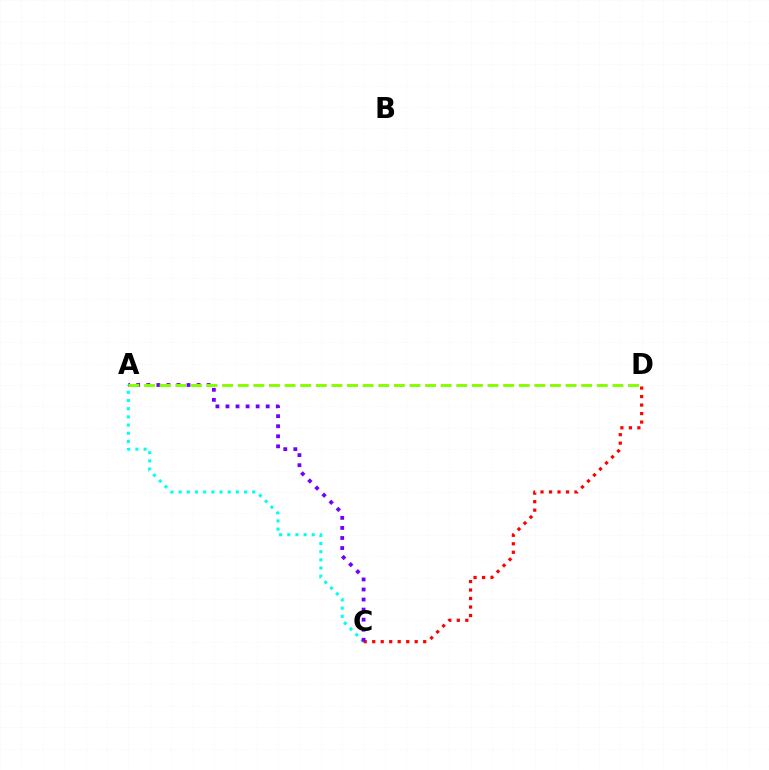{('A', 'C'): [{'color': '#00fff6', 'line_style': 'dotted', 'thickness': 2.22}, {'color': '#7200ff', 'line_style': 'dotted', 'thickness': 2.73}], ('C', 'D'): [{'color': '#ff0000', 'line_style': 'dotted', 'thickness': 2.31}], ('A', 'D'): [{'color': '#84ff00', 'line_style': 'dashed', 'thickness': 2.12}]}